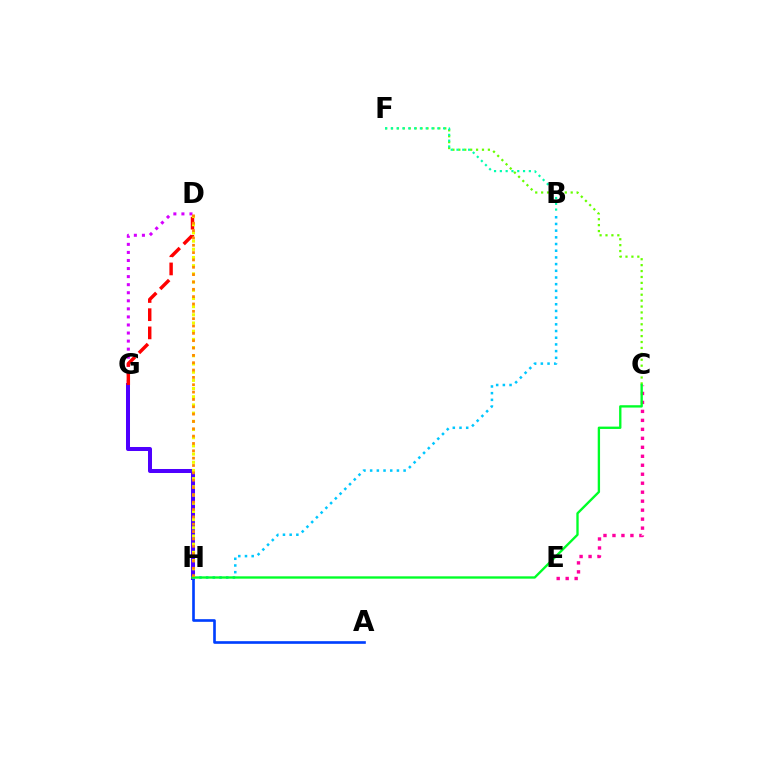{('C', 'E'): [{'color': '#ff00a0', 'line_style': 'dotted', 'thickness': 2.44}], ('G', 'H'): [{'color': '#4f00ff', 'line_style': 'solid', 'thickness': 2.89}], ('C', 'F'): [{'color': '#66ff00', 'line_style': 'dotted', 'thickness': 1.61}], ('B', 'H'): [{'color': '#00c7ff', 'line_style': 'dotted', 'thickness': 1.82}], ('D', 'G'): [{'color': '#d600ff', 'line_style': 'dotted', 'thickness': 2.19}, {'color': '#ff0000', 'line_style': 'dashed', 'thickness': 2.47}], ('A', 'H'): [{'color': '#003fff', 'line_style': 'solid', 'thickness': 1.9}], ('D', 'H'): [{'color': '#eeff00', 'line_style': 'dotted', 'thickness': 2.23}, {'color': '#ff8800', 'line_style': 'dotted', 'thickness': 1.99}], ('C', 'H'): [{'color': '#00ff27', 'line_style': 'solid', 'thickness': 1.69}], ('B', 'F'): [{'color': '#00ffaf', 'line_style': 'dotted', 'thickness': 1.58}]}